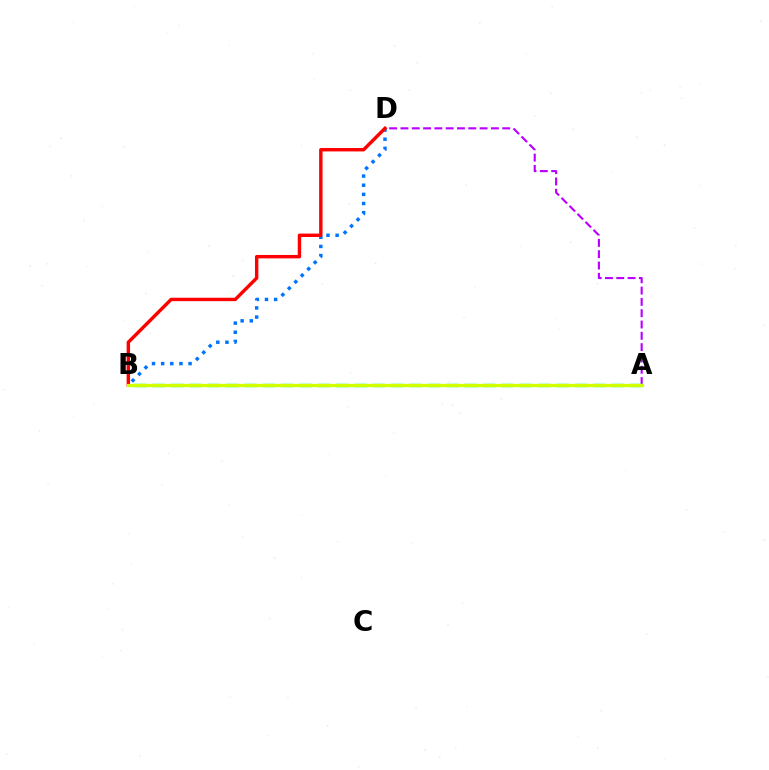{('A', 'D'): [{'color': '#b900ff', 'line_style': 'dashed', 'thickness': 1.54}], ('A', 'B'): [{'color': '#00ff5c', 'line_style': 'dashed', 'thickness': 2.49}, {'color': '#d1ff00', 'line_style': 'solid', 'thickness': 2.31}], ('B', 'D'): [{'color': '#0074ff', 'line_style': 'dotted', 'thickness': 2.48}, {'color': '#ff0000', 'line_style': 'solid', 'thickness': 2.46}]}